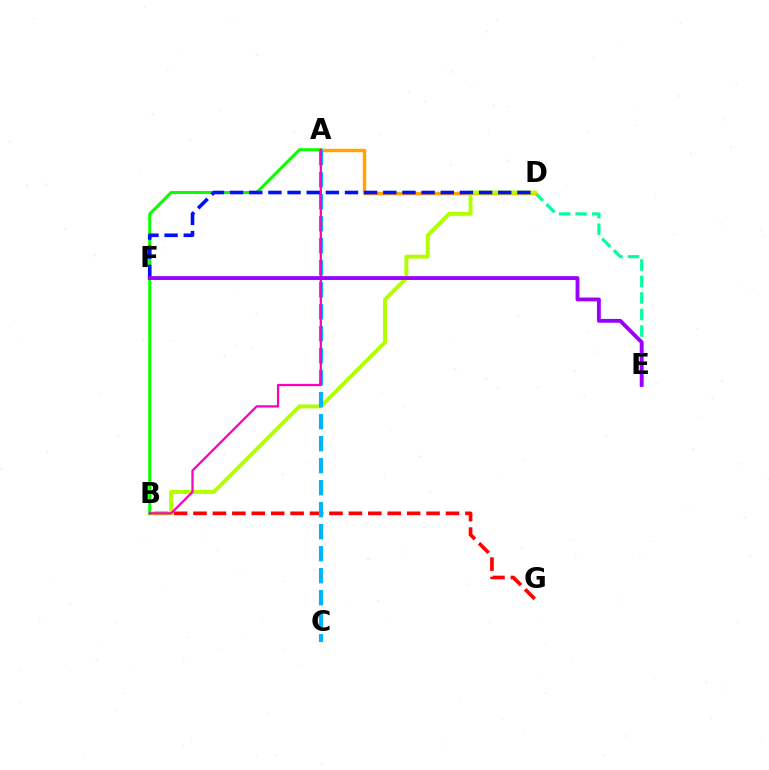{('B', 'G'): [{'color': '#ff0000', 'line_style': 'dashed', 'thickness': 2.64}], ('D', 'E'): [{'color': '#00ff9d', 'line_style': 'dashed', 'thickness': 2.24}], ('A', 'D'): [{'color': '#ffa500', 'line_style': 'solid', 'thickness': 2.49}], ('B', 'D'): [{'color': '#b3ff00', 'line_style': 'solid', 'thickness': 2.81}], ('A', 'B'): [{'color': '#08ff00', 'line_style': 'solid', 'thickness': 2.16}, {'color': '#ff00bd', 'line_style': 'solid', 'thickness': 1.63}], ('A', 'C'): [{'color': '#00b5ff', 'line_style': 'dashed', 'thickness': 2.99}], ('D', 'F'): [{'color': '#0010ff', 'line_style': 'dashed', 'thickness': 2.6}], ('E', 'F'): [{'color': '#9b00ff', 'line_style': 'solid', 'thickness': 2.77}]}